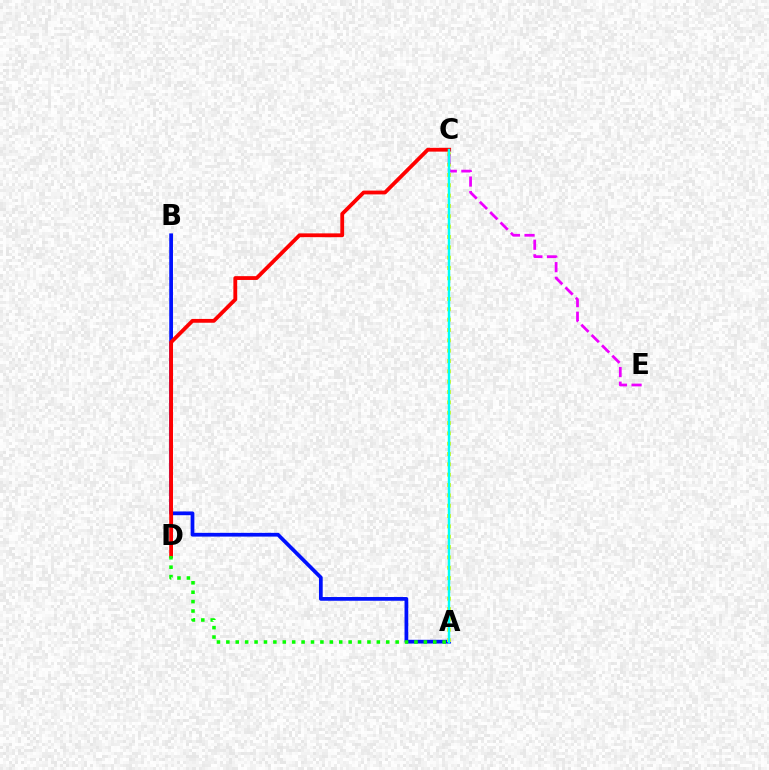{('A', 'B'): [{'color': '#0010ff', 'line_style': 'solid', 'thickness': 2.69}], ('A', 'C'): [{'color': '#fcf500', 'line_style': 'dotted', 'thickness': 2.81}, {'color': '#00fff6', 'line_style': 'solid', 'thickness': 1.78}], ('C', 'E'): [{'color': '#ee00ff', 'line_style': 'dashed', 'thickness': 1.98}], ('C', 'D'): [{'color': '#ff0000', 'line_style': 'solid', 'thickness': 2.74}], ('A', 'D'): [{'color': '#08ff00', 'line_style': 'dotted', 'thickness': 2.56}]}